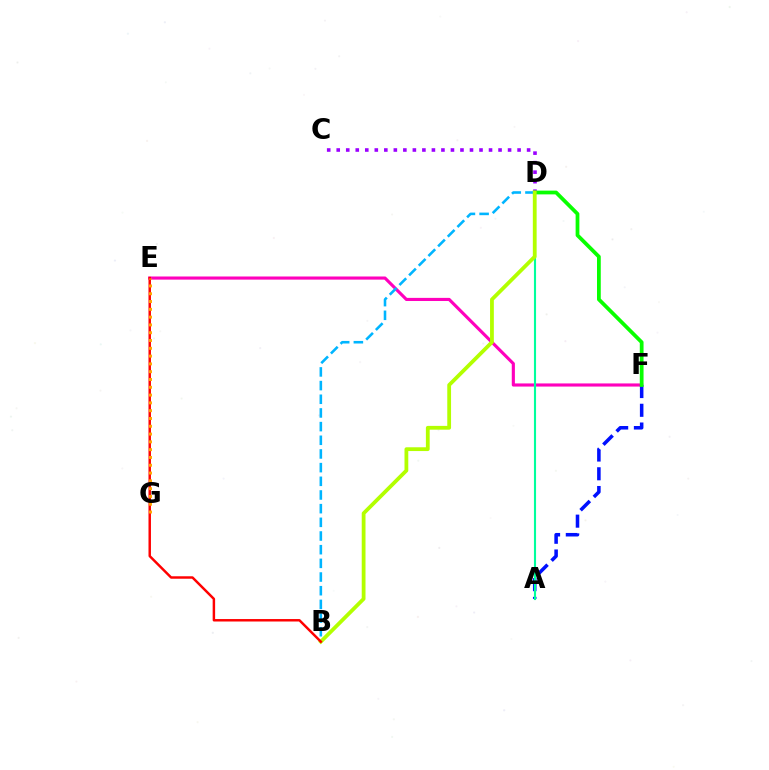{('C', 'D'): [{'color': '#9b00ff', 'line_style': 'dotted', 'thickness': 2.59}], ('E', 'F'): [{'color': '#ff00bd', 'line_style': 'solid', 'thickness': 2.25}], ('A', 'F'): [{'color': '#0010ff', 'line_style': 'dashed', 'thickness': 2.55}], ('A', 'D'): [{'color': '#00ff9d', 'line_style': 'solid', 'thickness': 1.53}], ('D', 'F'): [{'color': '#08ff00', 'line_style': 'solid', 'thickness': 2.71}], ('B', 'D'): [{'color': '#00b5ff', 'line_style': 'dashed', 'thickness': 1.86}, {'color': '#b3ff00', 'line_style': 'solid', 'thickness': 2.73}], ('B', 'E'): [{'color': '#ff0000', 'line_style': 'solid', 'thickness': 1.77}], ('E', 'G'): [{'color': '#ffa500', 'line_style': 'dotted', 'thickness': 2.12}]}